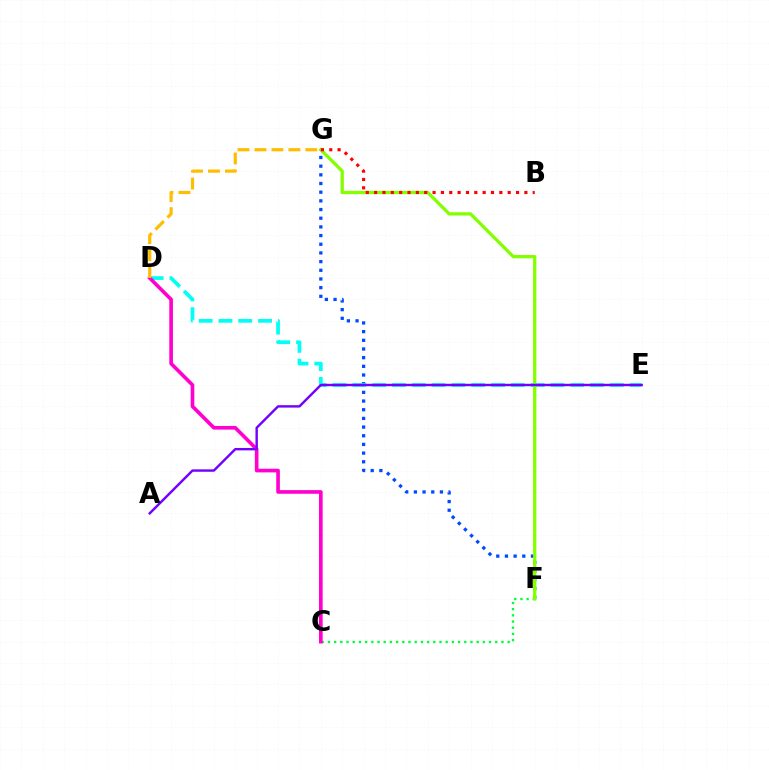{('F', 'G'): [{'color': '#004bff', 'line_style': 'dotted', 'thickness': 2.36}, {'color': '#84ff00', 'line_style': 'solid', 'thickness': 2.37}], ('C', 'F'): [{'color': '#00ff39', 'line_style': 'dotted', 'thickness': 1.68}], ('D', 'E'): [{'color': '#00fff6', 'line_style': 'dashed', 'thickness': 2.69}], ('C', 'D'): [{'color': '#ff00cf', 'line_style': 'solid', 'thickness': 2.63}], ('A', 'E'): [{'color': '#7200ff', 'line_style': 'solid', 'thickness': 1.74}], ('B', 'G'): [{'color': '#ff0000', 'line_style': 'dotted', 'thickness': 2.27}], ('D', 'G'): [{'color': '#ffbd00', 'line_style': 'dashed', 'thickness': 2.31}]}